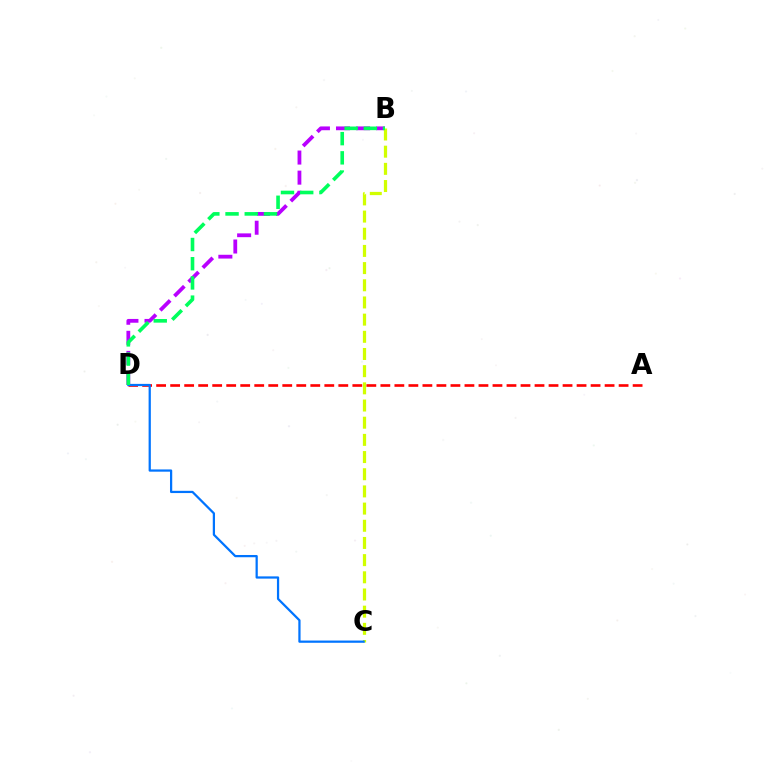{('B', 'D'): [{'color': '#b900ff', 'line_style': 'dashed', 'thickness': 2.73}, {'color': '#00ff5c', 'line_style': 'dashed', 'thickness': 2.61}], ('B', 'C'): [{'color': '#d1ff00', 'line_style': 'dashed', 'thickness': 2.33}], ('A', 'D'): [{'color': '#ff0000', 'line_style': 'dashed', 'thickness': 1.9}], ('C', 'D'): [{'color': '#0074ff', 'line_style': 'solid', 'thickness': 1.61}]}